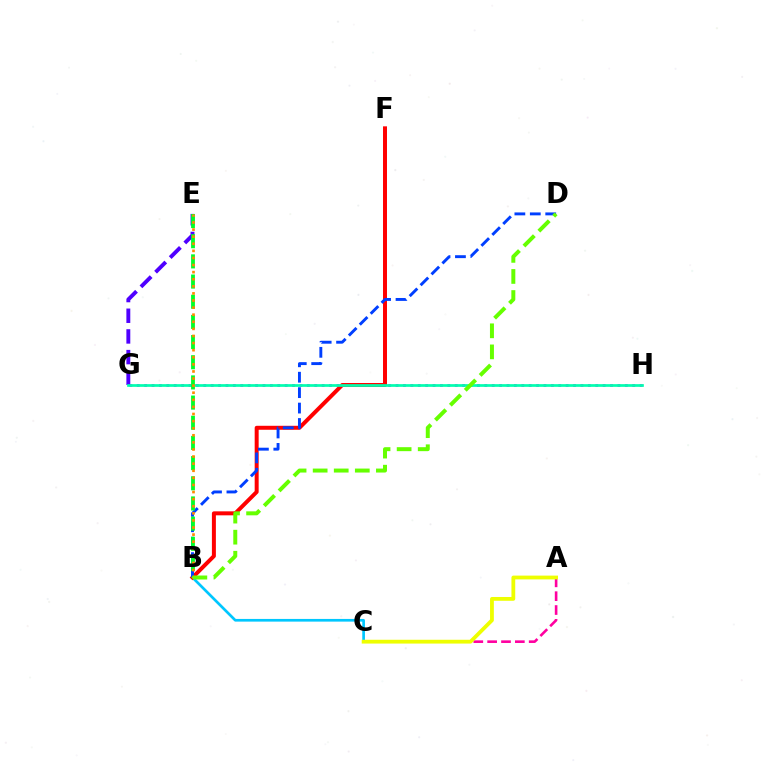{('A', 'C'): [{'color': '#ff00a0', 'line_style': 'dashed', 'thickness': 1.88}, {'color': '#eeff00', 'line_style': 'solid', 'thickness': 2.74}], ('G', 'H'): [{'color': '#d600ff', 'line_style': 'dotted', 'thickness': 2.01}, {'color': '#00ffaf', 'line_style': 'solid', 'thickness': 1.95}], ('B', 'C'): [{'color': '#00c7ff', 'line_style': 'solid', 'thickness': 1.93}], ('B', 'F'): [{'color': '#ff0000', 'line_style': 'solid', 'thickness': 2.86}], ('E', 'G'): [{'color': '#4f00ff', 'line_style': 'dashed', 'thickness': 2.81}], ('B', 'D'): [{'color': '#003fff', 'line_style': 'dashed', 'thickness': 2.1}, {'color': '#66ff00', 'line_style': 'dashed', 'thickness': 2.86}], ('B', 'E'): [{'color': '#00ff27', 'line_style': 'dashed', 'thickness': 2.74}, {'color': '#ff8800', 'line_style': 'dotted', 'thickness': 1.93}]}